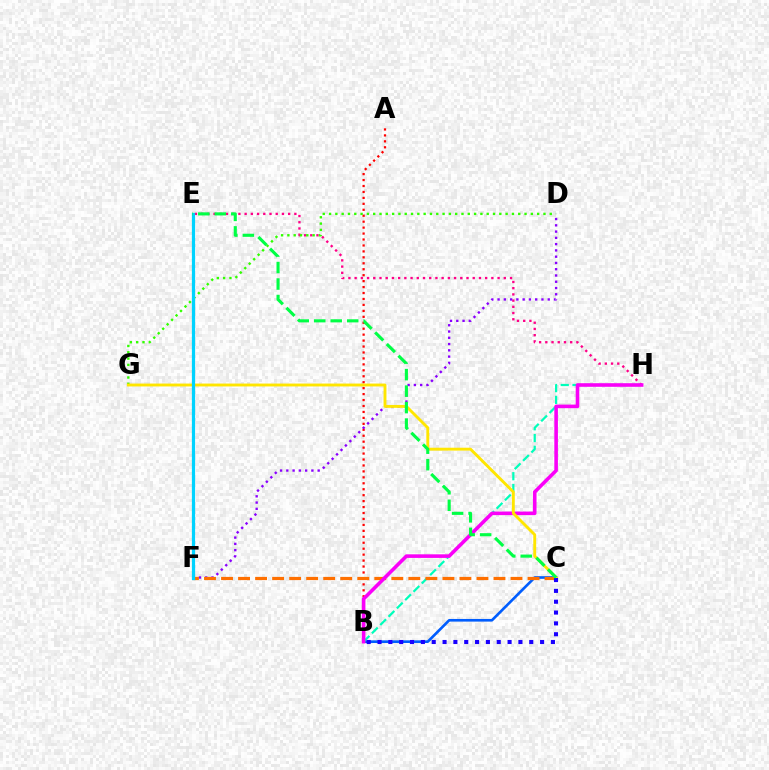{('E', 'H'): [{'color': '#ff0088', 'line_style': 'dotted', 'thickness': 1.69}], ('B', 'C'): [{'color': '#005dff', 'line_style': 'solid', 'thickness': 1.91}, {'color': '#1900ff', 'line_style': 'dotted', 'thickness': 2.94}], ('B', 'H'): [{'color': '#00ffbb', 'line_style': 'dashed', 'thickness': 1.6}, {'color': '#fa00f9', 'line_style': 'solid', 'thickness': 2.58}], ('A', 'B'): [{'color': '#ff0000', 'line_style': 'dotted', 'thickness': 1.62}], ('E', 'F'): [{'color': '#a2ff00', 'line_style': 'dotted', 'thickness': 1.51}, {'color': '#00d3ff', 'line_style': 'solid', 'thickness': 2.31}], ('D', 'F'): [{'color': '#8a00ff', 'line_style': 'dotted', 'thickness': 1.7}], ('D', 'G'): [{'color': '#31ff00', 'line_style': 'dotted', 'thickness': 1.71}], ('C', 'F'): [{'color': '#ff7000', 'line_style': 'dashed', 'thickness': 2.31}], ('C', 'G'): [{'color': '#ffe600', 'line_style': 'solid', 'thickness': 2.08}], ('C', 'E'): [{'color': '#00ff45', 'line_style': 'dashed', 'thickness': 2.24}]}